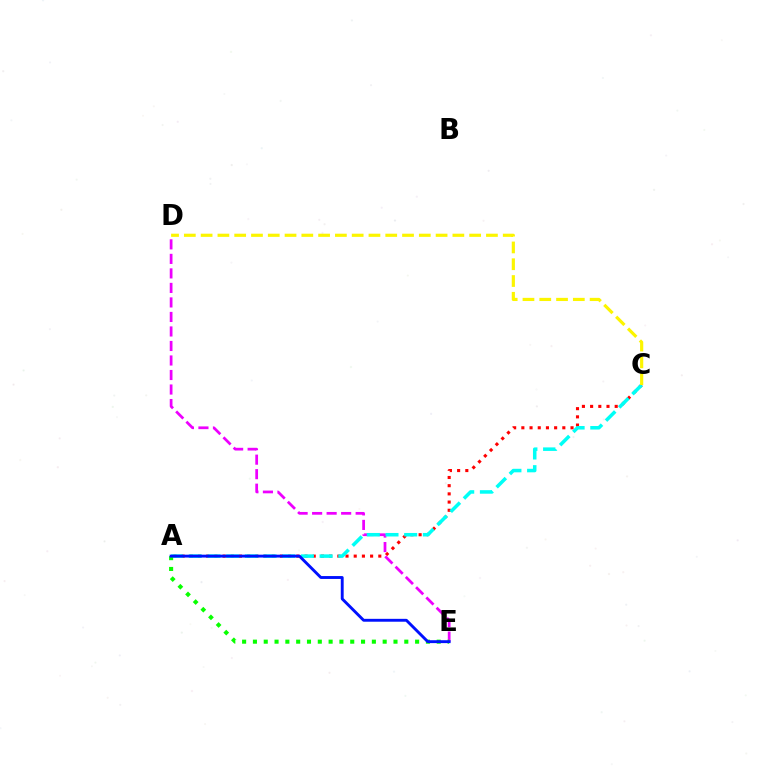{('A', 'C'): [{'color': '#ff0000', 'line_style': 'dotted', 'thickness': 2.23}, {'color': '#00fff6', 'line_style': 'dashed', 'thickness': 2.54}], ('D', 'E'): [{'color': '#ee00ff', 'line_style': 'dashed', 'thickness': 1.97}], ('A', 'E'): [{'color': '#08ff00', 'line_style': 'dotted', 'thickness': 2.94}, {'color': '#0010ff', 'line_style': 'solid', 'thickness': 2.08}], ('C', 'D'): [{'color': '#fcf500', 'line_style': 'dashed', 'thickness': 2.28}]}